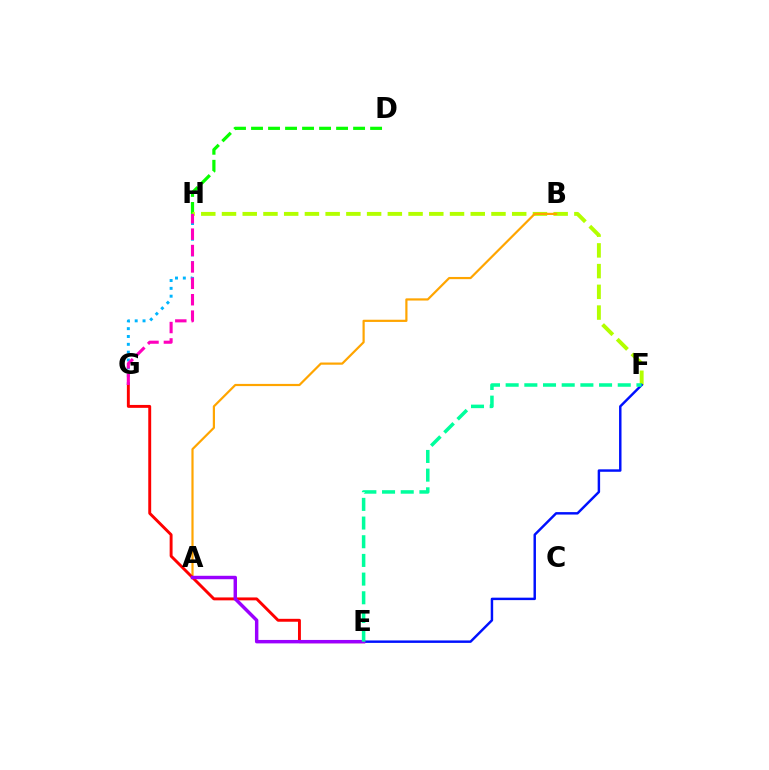{('D', 'H'): [{'color': '#08ff00', 'line_style': 'dashed', 'thickness': 2.31}], ('F', 'H'): [{'color': '#b3ff00', 'line_style': 'dashed', 'thickness': 2.82}], ('G', 'H'): [{'color': '#00b5ff', 'line_style': 'dotted', 'thickness': 2.13}, {'color': '#ff00bd', 'line_style': 'dashed', 'thickness': 2.23}], ('E', 'F'): [{'color': '#0010ff', 'line_style': 'solid', 'thickness': 1.77}, {'color': '#00ff9d', 'line_style': 'dashed', 'thickness': 2.54}], ('A', 'B'): [{'color': '#ffa500', 'line_style': 'solid', 'thickness': 1.58}], ('E', 'G'): [{'color': '#ff0000', 'line_style': 'solid', 'thickness': 2.1}], ('A', 'E'): [{'color': '#9b00ff', 'line_style': 'solid', 'thickness': 2.48}]}